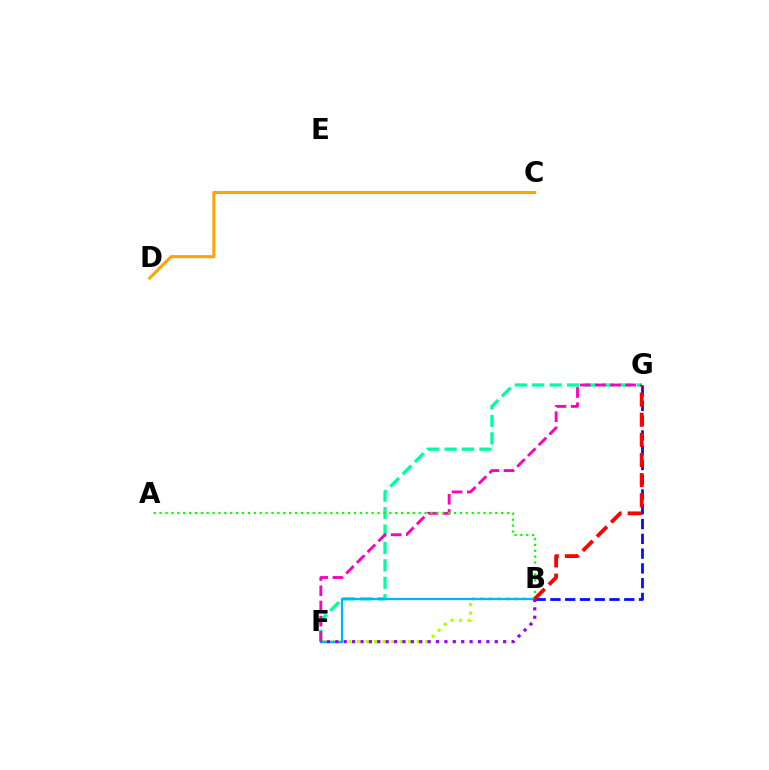{('B', 'G'): [{'color': '#0010ff', 'line_style': 'dashed', 'thickness': 2.01}, {'color': '#ff0000', 'line_style': 'dashed', 'thickness': 2.73}], ('F', 'G'): [{'color': '#00ff9d', 'line_style': 'dashed', 'thickness': 2.37}, {'color': '#ff00bd', 'line_style': 'dashed', 'thickness': 2.06}], ('C', 'D'): [{'color': '#ffa500', 'line_style': 'solid', 'thickness': 2.22}], ('A', 'B'): [{'color': '#08ff00', 'line_style': 'dotted', 'thickness': 1.6}], ('B', 'F'): [{'color': '#b3ff00', 'line_style': 'dotted', 'thickness': 2.32}, {'color': '#00b5ff', 'line_style': 'solid', 'thickness': 1.62}, {'color': '#9b00ff', 'line_style': 'dotted', 'thickness': 2.28}]}